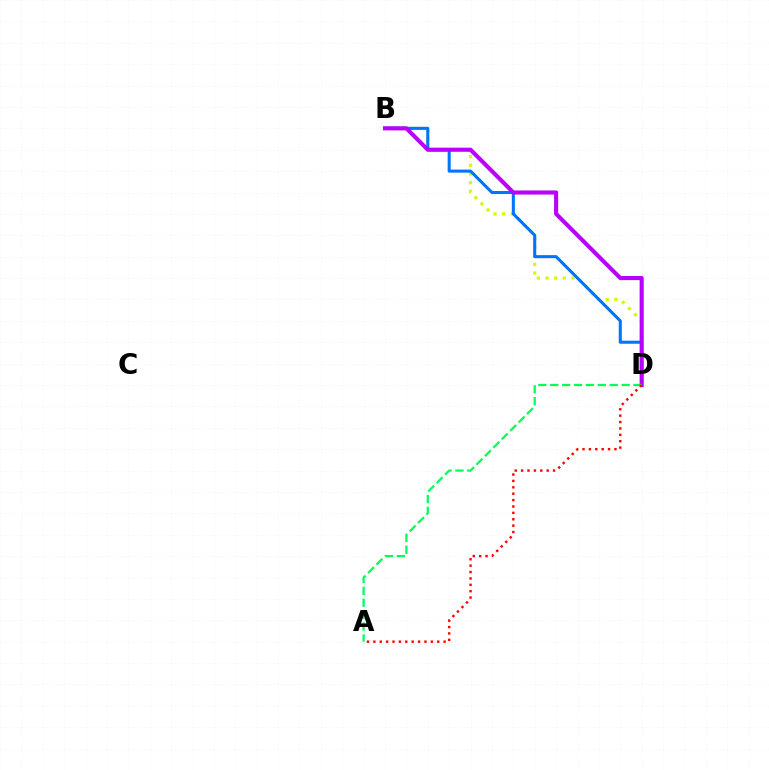{('B', 'D'): [{'color': '#d1ff00', 'line_style': 'dotted', 'thickness': 2.35}, {'color': '#0074ff', 'line_style': 'solid', 'thickness': 2.2}, {'color': '#b900ff', 'line_style': 'solid', 'thickness': 2.96}], ('A', 'D'): [{'color': '#00ff5c', 'line_style': 'dashed', 'thickness': 1.62}, {'color': '#ff0000', 'line_style': 'dotted', 'thickness': 1.74}]}